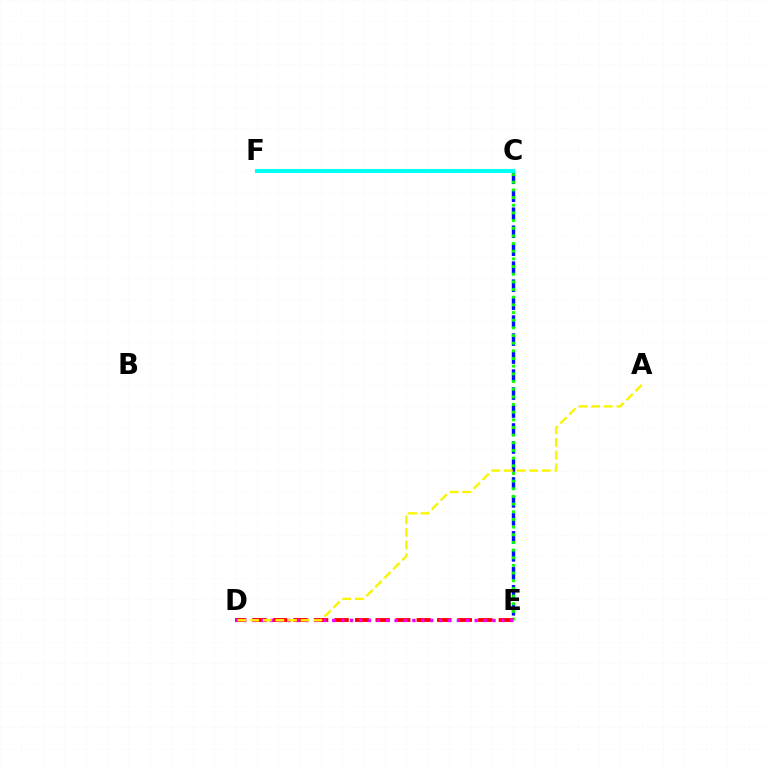{('C', 'E'): [{'color': '#0010ff', 'line_style': 'dashed', 'thickness': 2.44}, {'color': '#08ff00', 'line_style': 'dotted', 'thickness': 2.08}], ('C', 'F'): [{'color': '#00fff6', 'line_style': 'solid', 'thickness': 2.9}], ('D', 'E'): [{'color': '#ff0000', 'line_style': 'dashed', 'thickness': 2.79}, {'color': '#ee00ff', 'line_style': 'dotted', 'thickness': 2.42}], ('A', 'D'): [{'color': '#fcf500', 'line_style': 'dashed', 'thickness': 1.71}]}